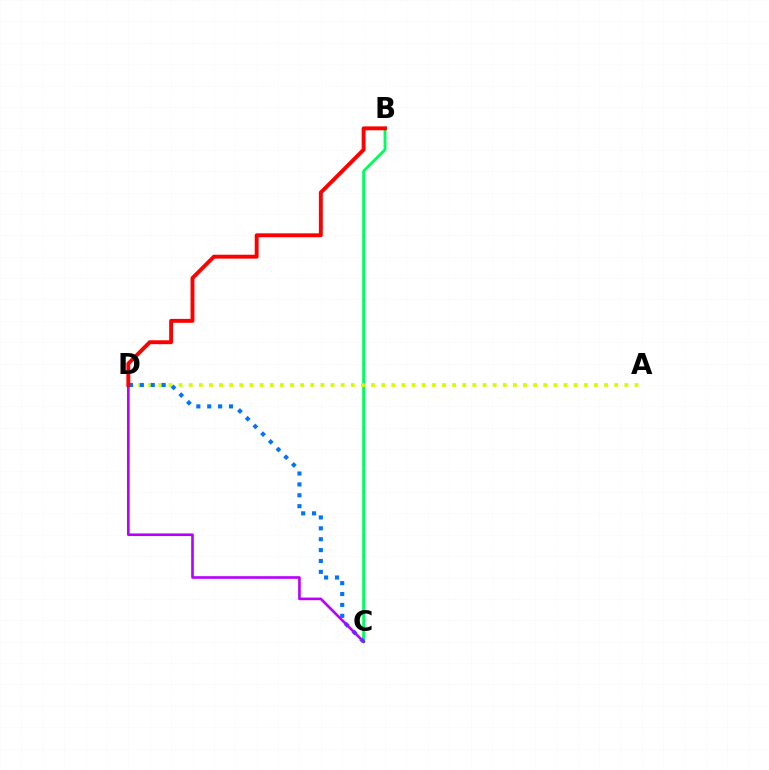{('B', 'C'): [{'color': '#00ff5c', 'line_style': 'solid', 'thickness': 2.06}], ('A', 'D'): [{'color': '#d1ff00', 'line_style': 'dotted', 'thickness': 2.75}], ('C', 'D'): [{'color': '#0074ff', 'line_style': 'dotted', 'thickness': 2.96}, {'color': '#b900ff', 'line_style': 'solid', 'thickness': 1.9}], ('B', 'D'): [{'color': '#ff0000', 'line_style': 'solid', 'thickness': 2.81}]}